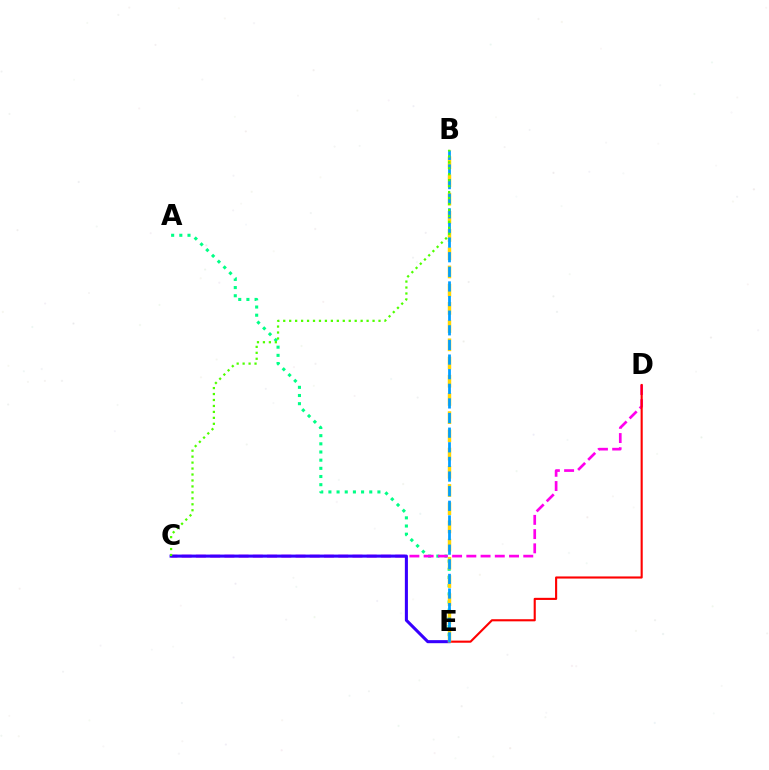{('A', 'E'): [{'color': '#00ff86', 'line_style': 'dotted', 'thickness': 2.22}], ('C', 'D'): [{'color': '#ff00ed', 'line_style': 'dashed', 'thickness': 1.93}], ('C', 'E'): [{'color': '#3700ff', 'line_style': 'solid', 'thickness': 2.2}], ('D', 'E'): [{'color': '#ff0000', 'line_style': 'solid', 'thickness': 1.53}], ('B', 'E'): [{'color': '#ffd500', 'line_style': 'dashed', 'thickness': 2.47}, {'color': '#009eff', 'line_style': 'dashed', 'thickness': 1.99}], ('B', 'C'): [{'color': '#4fff00', 'line_style': 'dotted', 'thickness': 1.62}]}